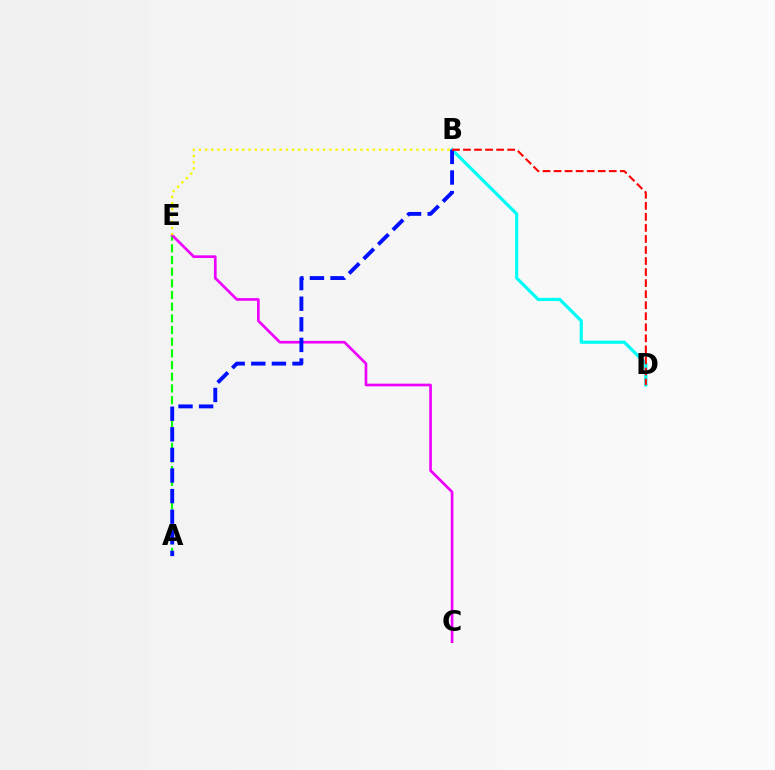{('B', 'D'): [{'color': '#00fff6', 'line_style': 'solid', 'thickness': 2.3}, {'color': '#ff0000', 'line_style': 'dashed', 'thickness': 1.5}], ('A', 'E'): [{'color': '#08ff00', 'line_style': 'dashed', 'thickness': 1.59}], ('C', 'E'): [{'color': '#ee00ff', 'line_style': 'solid', 'thickness': 1.93}], ('A', 'B'): [{'color': '#0010ff', 'line_style': 'dashed', 'thickness': 2.8}], ('B', 'E'): [{'color': '#fcf500', 'line_style': 'dotted', 'thickness': 1.69}]}